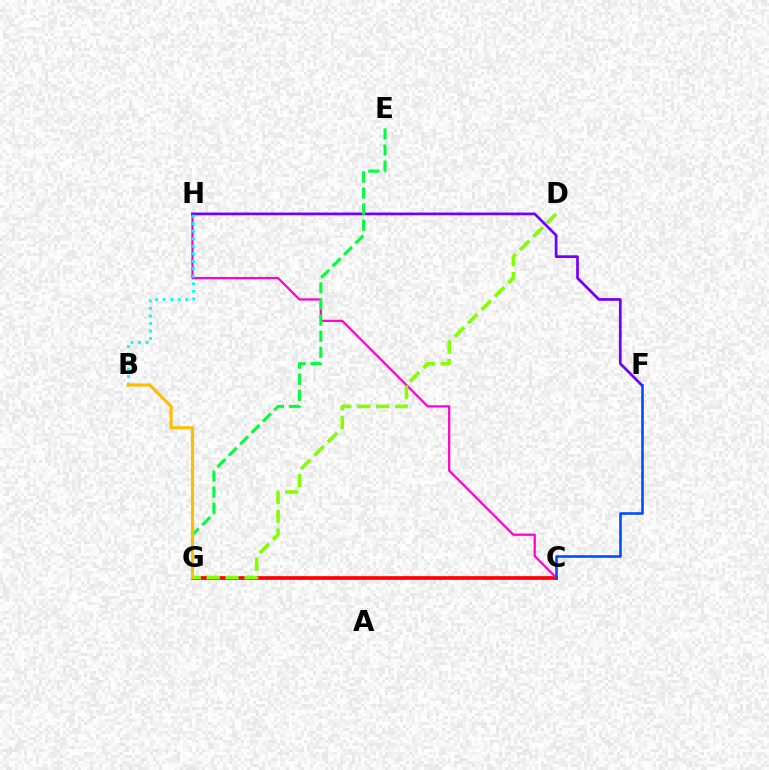{('C', 'G'): [{'color': '#ff0000', 'line_style': 'solid', 'thickness': 2.65}], ('C', 'H'): [{'color': '#ff00cf', 'line_style': 'solid', 'thickness': 1.61}], ('F', 'H'): [{'color': '#7200ff', 'line_style': 'solid', 'thickness': 1.96}], ('B', 'H'): [{'color': '#00fff6', 'line_style': 'dotted', 'thickness': 2.04}], ('D', 'G'): [{'color': '#84ff00', 'line_style': 'dashed', 'thickness': 2.57}], ('C', 'F'): [{'color': '#004bff', 'line_style': 'solid', 'thickness': 1.86}], ('E', 'G'): [{'color': '#00ff39', 'line_style': 'dashed', 'thickness': 2.19}], ('B', 'G'): [{'color': '#ffbd00', 'line_style': 'solid', 'thickness': 2.24}]}